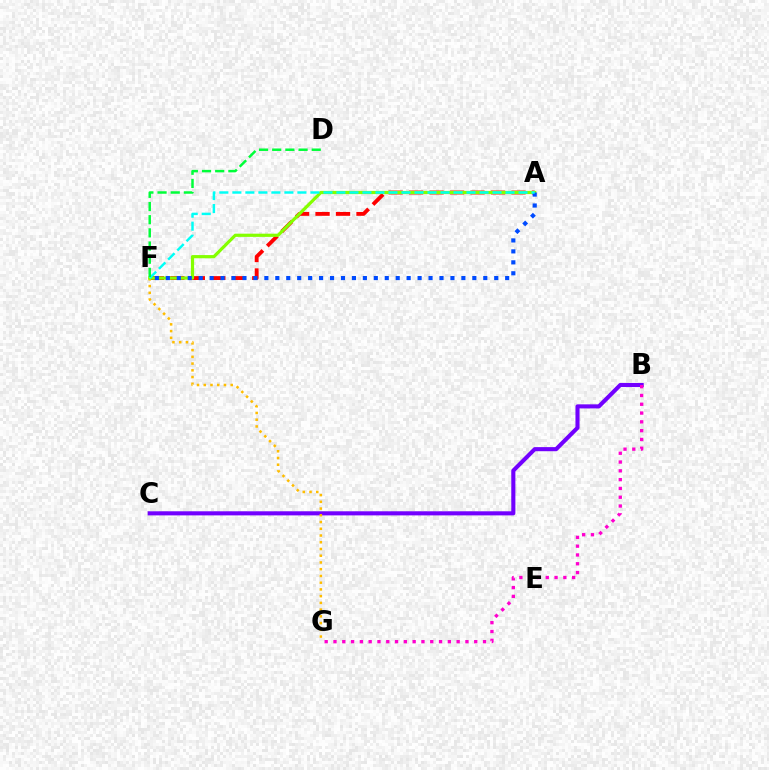{('B', 'C'): [{'color': '#7200ff', 'line_style': 'solid', 'thickness': 2.94}], ('B', 'G'): [{'color': '#ff00cf', 'line_style': 'dotted', 'thickness': 2.39}], ('A', 'F'): [{'color': '#ff0000', 'line_style': 'dashed', 'thickness': 2.78}, {'color': '#84ff00', 'line_style': 'solid', 'thickness': 2.3}, {'color': '#004bff', 'line_style': 'dotted', 'thickness': 2.97}, {'color': '#00fff6', 'line_style': 'dashed', 'thickness': 1.77}], ('F', 'G'): [{'color': '#ffbd00', 'line_style': 'dotted', 'thickness': 1.83}], ('D', 'F'): [{'color': '#00ff39', 'line_style': 'dashed', 'thickness': 1.79}]}